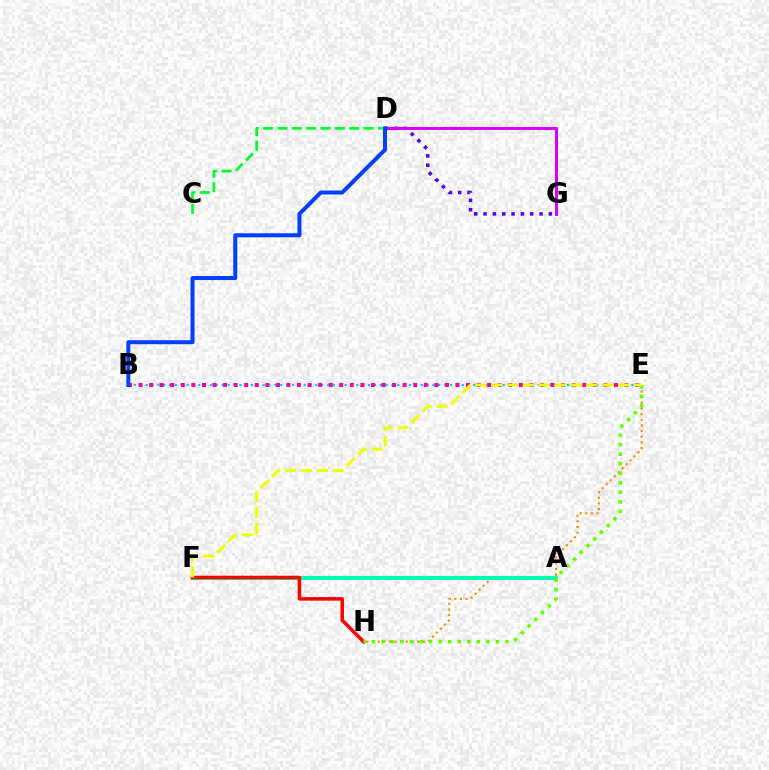{('B', 'E'): [{'color': '#00c7ff', 'line_style': 'dotted', 'thickness': 1.59}, {'color': '#ff00a0', 'line_style': 'dotted', 'thickness': 2.87}], ('E', 'H'): [{'color': '#ff8800', 'line_style': 'dotted', 'thickness': 1.53}, {'color': '#66ff00', 'line_style': 'dotted', 'thickness': 2.59}], ('A', 'F'): [{'color': '#00ffaf', 'line_style': 'solid', 'thickness': 2.87}], ('D', 'G'): [{'color': '#4f00ff', 'line_style': 'dotted', 'thickness': 2.54}, {'color': '#d600ff', 'line_style': 'solid', 'thickness': 2.21}], ('C', 'D'): [{'color': '#00ff27', 'line_style': 'dashed', 'thickness': 1.95}], ('F', 'H'): [{'color': '#ff0000', 'line_style': 'solid', 'thickness': 2.55}], ('E', 'F'): [{'color': '#eeff00', 'line_style': 'dashed', 'thickness': 2.16}], ('B', 'D'): [{'color': '#003fff', 'line_style': 'solid', 'thickness': 2.87}]}